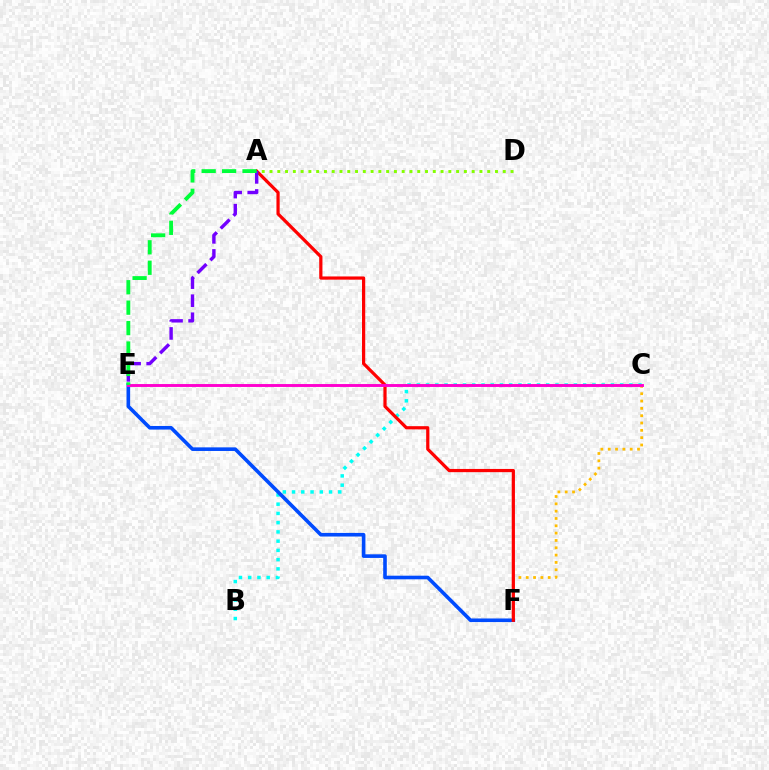{('B', 'C'): [{'color': '#00fff6', 'line_style': 'dotted', 'thickness': 2.51}], ('E', 'F'): [{'color': '#004bff', 'line_style': 'solid', 'thickness': 2.6}], ('C', 'F'): [{'color': '#ffbd00', 'line_style': 'dotted', 'thickness': 1.99}], ('A', 'F'): [{'color': '#ff0000', 'line_style': 'solid', 'thickness': 2.31}], ('C', 'E'): [{'color': '#ff00cf', 'line_style': 'solid', 'thickness': 2.09}], ('A', 'E'): [{'color': '#7200ff', 'line_style': 'dashed', 'thickness': 2.45}, {'color': '#00ff39', 'line_style': 'dashed', 'thickness': 2.78}], ('A', 'D'): [{'color': '#84ff00', 'line_style': 'dotted', 'thickness': 2.11}]}